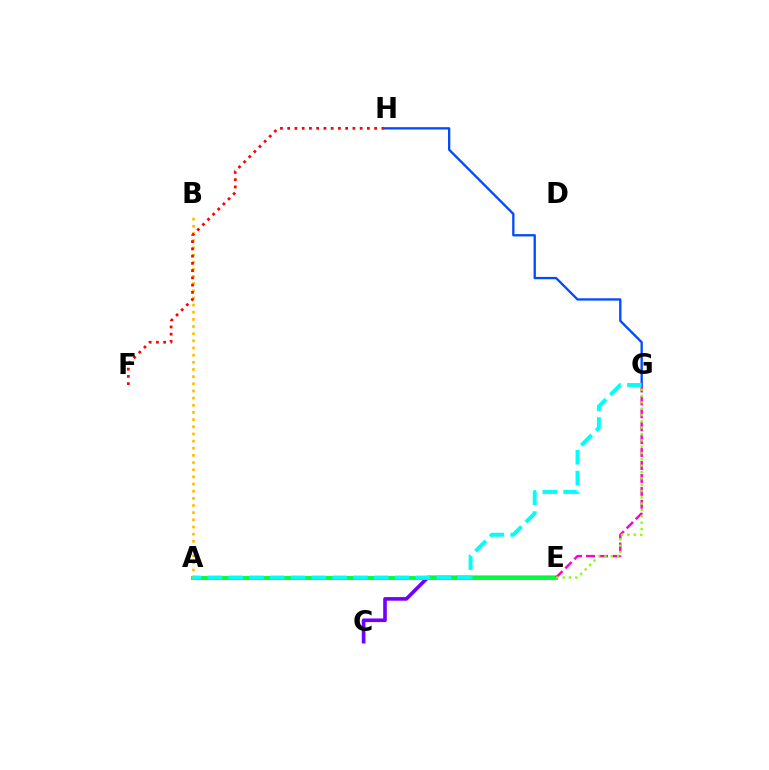{('C', 'E'): [{'color': '#7200ff', 'line_style': 'solid', 'thickness': 2.62}], ('A', 'E'): [{'color': '#00ff39', 'line_style': 'solid', 'thickness': 2.81}], ('E', 'G'): [{'color': '#ff00cf', 'line_style': 'dashed', 'thickness': 1.76}, {'color': '#84ff00', 'line_style': 'dotted', 'thickness': 1.72}], ('A', 'B'): [{'color': '#ffbd00', 'line_style': 'dotted', 'thickness': 1.95}], ('G', 'H'): [{'color': '#004bff', 'line_style': 'solid', 'thickness': 1.67}], ('F', 'H'): [{'color': '#ff0000', 'line_style': 'dotted', 'thickness': 1.97}], ('A', 'G'): [{'color': '#00fff6', 'line_style': 'dashed', 'thickness': 2.83}]}